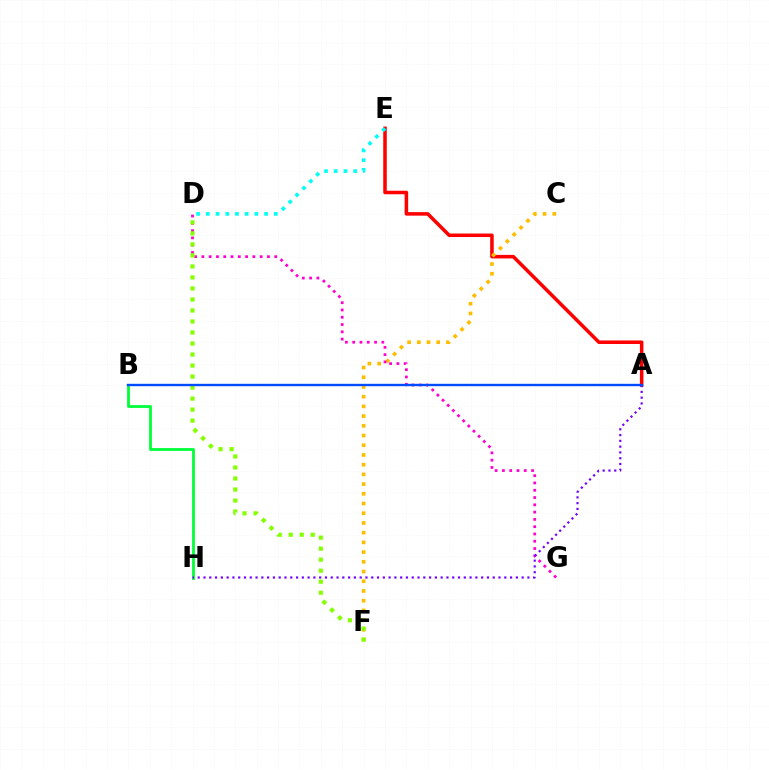{('A', 'E'): [{'color': '#ff0000', 'line_style': 'solid', 'thickness': 2.54}], ('C', 'F'): [{'color': '#ffbd00', 'line_style': 'dotted', 'thickness': 2.64}], ('B', 'H'): [{'color': '#00ff39', 'line_style': 'solid', 'thickness': 2.02}], ('D', 'E'): [{'color': '#00fff6', 'line_style': 'dotted', 'thickness': 2.64}], ('D', 'G'): [{'color': '#ff00cf', 'line_style': 'dotted', 'thickness': 1.98}], ('D', 'F'): [{'color': '#84ff00', 'line_style': 'dotted', 'thickness': 2.99}], ('A', 'H'): [{'color': '#7200ff', 'line_style': 'dotted', 'thickness': 1.57}], ('A', 'B'): [{'color': '#004bff', 'line_style': 'solid', 'thickness': 1.71}]}